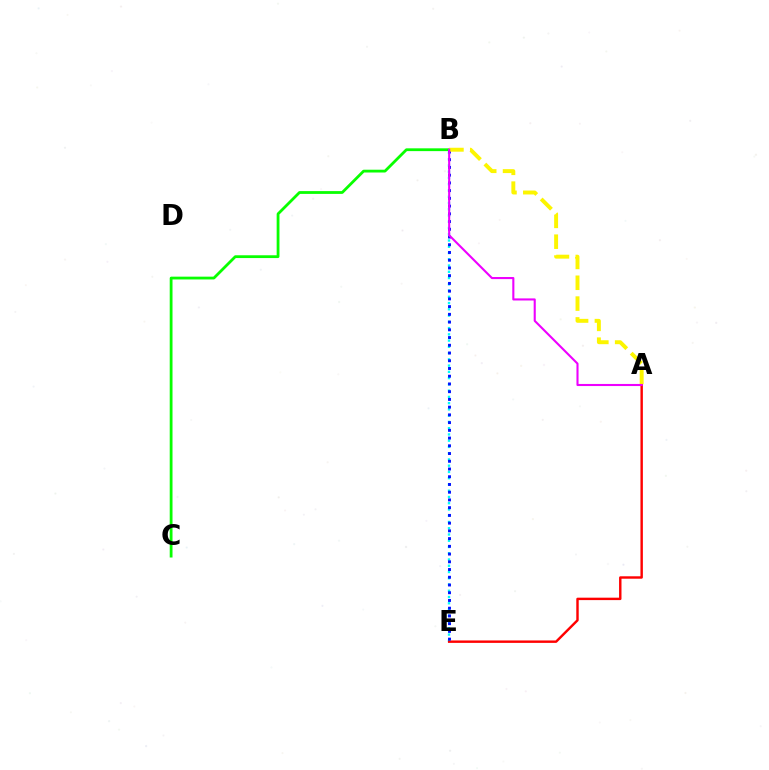{('B', 'E'): [{'color': '#00fff6', 'line_style': 'dotted', 'thickness': 1.7}, {'color': '#0010ff', 'line_style': 'dotted', 'thickness': 2.1}], ('A', 'E'): [{'color': '#ff0000', 'line_style': 'solid', 'thickness': 1.75}], ('B', 'C'): [{'color': '#08ff00', 'line_style': 'solid', 'thickness': 2.01}], ('A', 'B'): [{'color': '#fcf500', 'line_style': 'dashed', 'thickness': 2.83}, {'color': '#ee00ff', 'line_style': 'solid', 'thickness': 1.51}]}